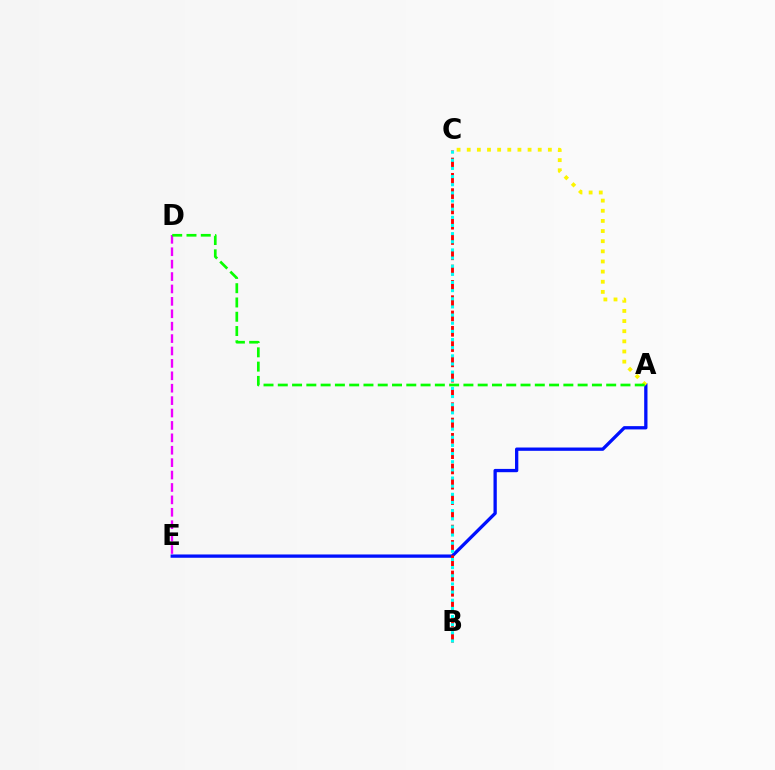{('A', 'E'): [{'color': '#0010ff', 'line_style': 'solid', 'thickness': 2.37}], ('B', 'C'): [{'color': '#ff0000', 'line_style': 'dashed', 'thickness': 2.08}, {'color': '#00fff6', 'line_style': 'dotted', 'thickness': 2.21}], ('A', 'C'): [{'color': '#fcf500', 'line_style': 'dotted', 'thickness': 2.76}], ('D', 'E'): [{'color': '#ee00ff', 'line_style': 'dashed', 'thickness': 1.69}], ('A', 'D'): [{'color': '#08ff00', 'line_style': 'dashed', 'thickness': 1.94}]}